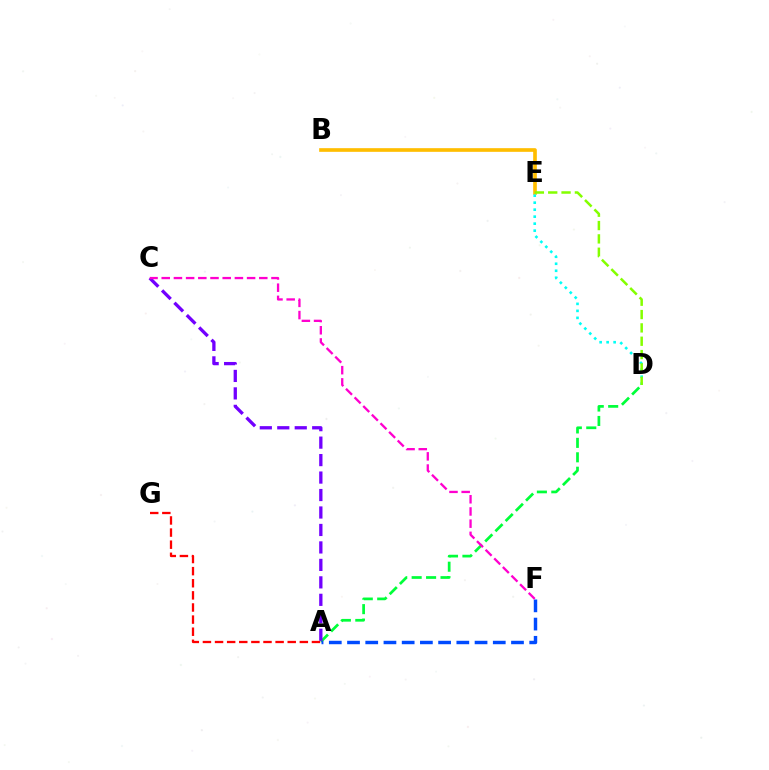{('B', 'E'): [{'color': '#ffbd00', 'line_style': 'solid', 'thickness': 2.64}], ('A', 'D'): [{'color': '#00ff39', 'line_style': 'dashed', 'thickness': 1.96}], ('A', 'C'): [{'color': '#7200ff', 'line_style': 'dashed', 'thickness': 2.37}], ('D', 'E'): [{'color': '#00fff6', 'line_style': 'dotted', 'thickness': 1.9}, {'color': '#84ff00', 'line_style': 'dashed', 'thickness': 1.81}], ('A', 'F'): [{'color': '#004bff', 'line_style': 'dashed', 'thickness': 2.48}], ('A', 'G'): [{'color': '#ff0000', 'line_style': 'dashed', 'thickness': 1.65}], ('C', 'F'): [{'color': '#ff00cf', 'line_style': 'dashed', 'thickness': 1.66}]}